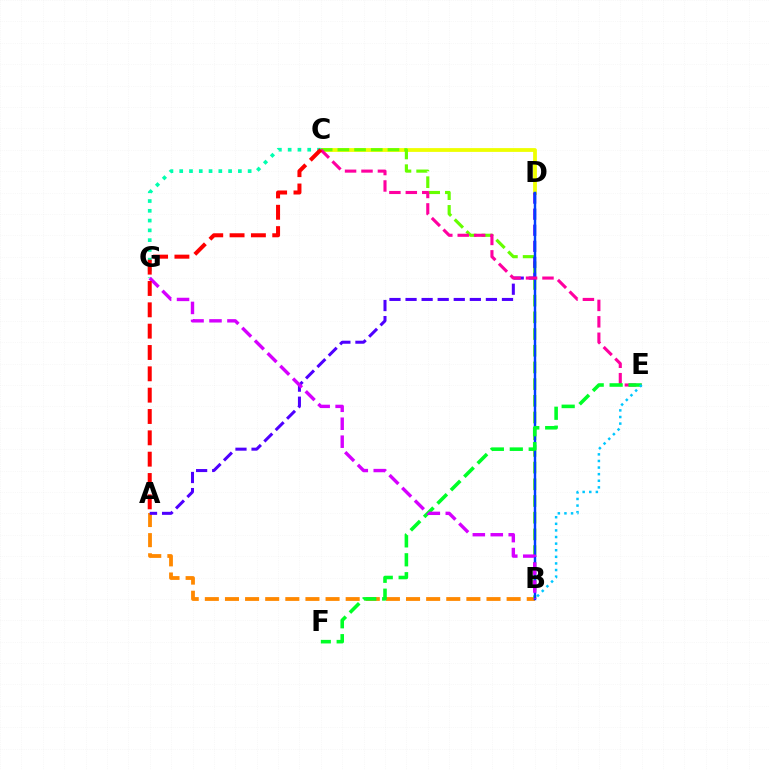{('C', 'D'): [{'color': '#eeff00', 'line_style': 'solid', 'thickness': 2.72}], ('A', 'B'): [{'color': '#ff8800', 'line_style': 'dashed', 'thickness': 2.73}], ('B', 'C'): [{'color': '#66ff00', 'line_style': 'dashed', 'thickness': 2.27}], ('A', 'D'): [{'color': '#4f00ff', 'line_style': 'dashed', 'thickness': 2.18}], ('B', 'D'): [{'color': '#003fff', 'line_style': 'solid', 'thickness': 1.77}], ('C', 'G'): [{'color': '#00ffaf', 'line_style': 'dotted', 'thickness': 2.66}], ('C', 'E'): [{'color': '#ff00a0', 'line_style': 'dashed', 'thickness': 2.23}], ('E', 'F'): [{'color': '#00ff27', 'line_style': 'dashed', 'thickness': 2.57}], ('B', 'E'): [{'color': '#00c7ff', 'line_style': 'dotted', 'thickness': 1.79}], ('B', 'G'): [{'color': '#d600ff', 'line_style': 'dashed', 'thickness': 2.44}], ('A', 'C'): [{'color': '#ff0000', 'line_style': 'dashed', 'thickness': 2.9}]}